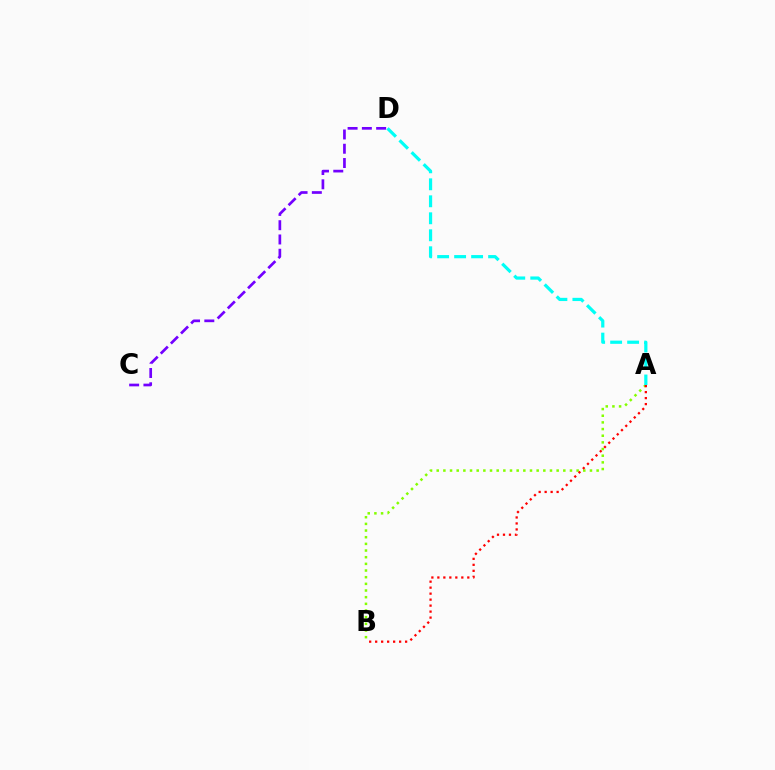{('A', 'B'): [{'color': '#84ff00', 'line_style': 'dotted', 'thickness': 1.81}, {'color': '#ff0000', 'line_style': 'dotted', 'thickness': 1.63}], ('A', 'D'): [{'color': '#00fff6', 'line_style': 'dashed', 'thickness': 2.31}], ('C', 'D'): [{'color': '#7200ff', 'line_style': 'dashed', 'thickness': 1.94}]}